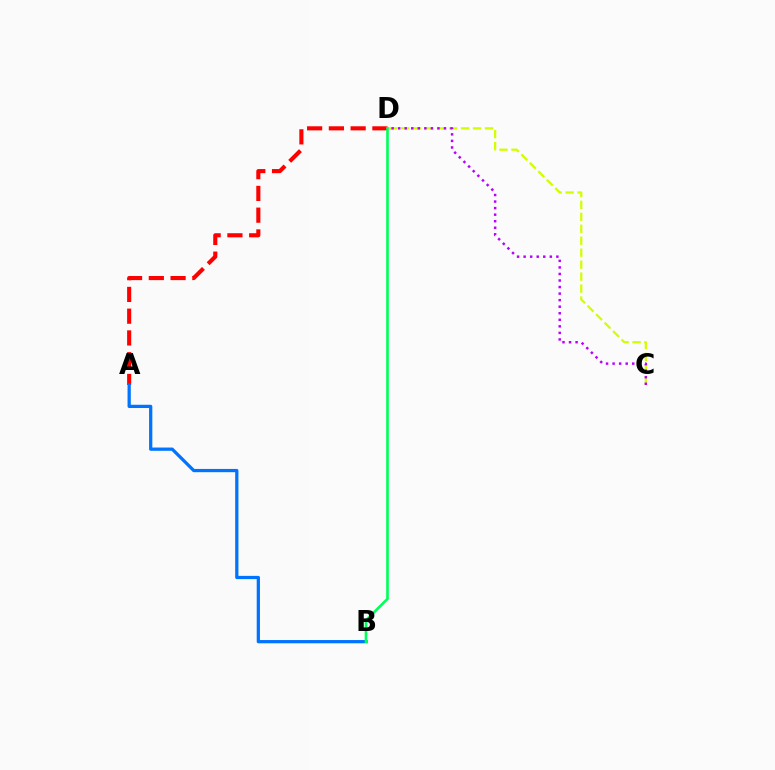{('A', 'D'): [{'color': '#ff0000', 'line_style': 'dashed', 'thickness': 2.96}], ('C', 'D'): [{'color': '#d1ff00', 'line_style': 'dashed', 'thickness': 1.63}, {'color': '#b900ff', 'line_style': 'dotted', 'thickness': 1.78}], ('A', 'B'): [{'color': '#0074ff', 'line_style': 'solid', 'thickness': 2.34}], ('B', 'D'): [{'color': '#00ff5c', 'line_style': 'solid', 'thickness': 1.9}]}